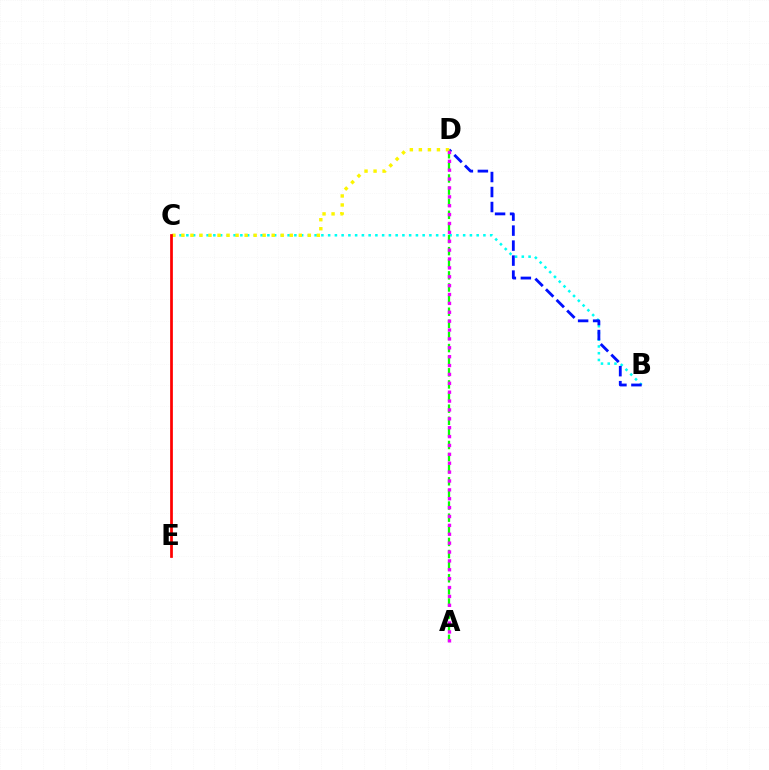{('B', 'C'): [{'color': '#00fff6', 'line_style': 'dotted', 'thickness': 1.83}], ('B', 'D'): [{'color': '#0010ff', 'line_style': 'dashed', 'thickness': 2.04}], ('A', 'D'): [{'color': '#08ff00', 'line_style': 'dashed', 'thickness': 1.65}, {'color': '#ee00ff', 'line_style': 'dotted', 'thickness': 2.41}], ('C', 'D'): [{'color': '#fcf500', 'line_style': 'dotted', 'thickness': 2.45}], ('C', 'E'): [{'color': '#ff0000', 'line_style': 'solid', 'thickness': 1.97}]}